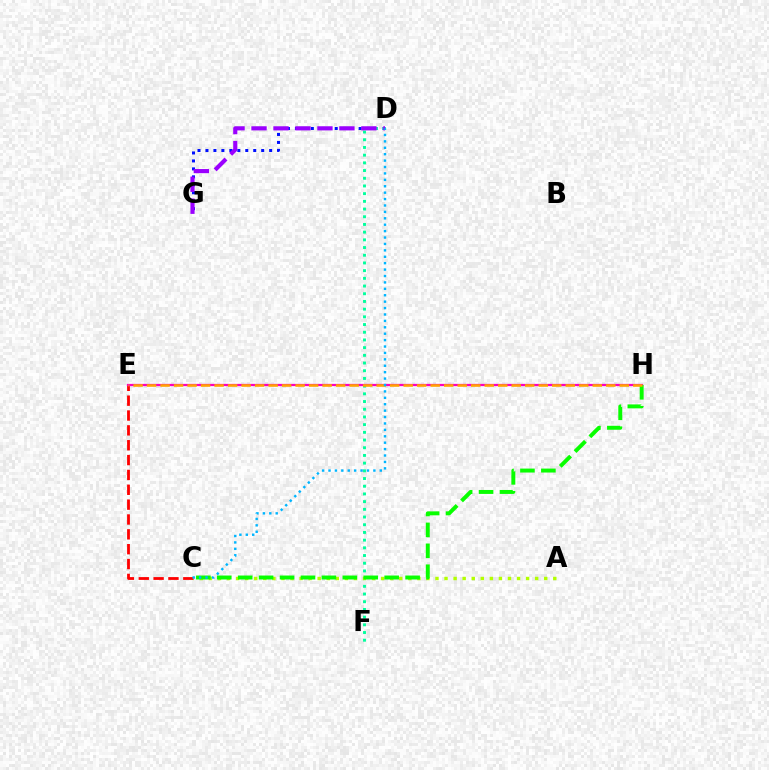{('D', 'G'): [{'color': '#0010ff', 'line_style': 'dotted', 'thickness': 2.16}, {'color': '#9b00ff', 'line_style': 'dashed', 'thickness': 2.99}], ('D', 'F'): [{'color': '#00ff9d', 'line_style': 'dotted', 'thickness': 2.09}], ('A', 'C'): [{'color': '#b3ff00', 'line_style': 'dotted', 'thickness': 2.46}], ('C', 'E'): [{'color': '#ff0000', 'line_style': 'dashed', 'thickness': 2.02}], ('E', 'H'): [{'color': '#ff00bd', 'line_style': 'solid', 'thickness': 1.63}, {'color': '#ffa500', 'line_style': 'dashed', 'thickness': 1.83}], ('C', 'H'): [{'color': '#08ff00', 'line_style': 'dashed', 'thickness': 2.84}], ('C', 'D'): [{'color': '#00b5ff', 'line_style': 'dotted', 'thickness': 1.74}]}